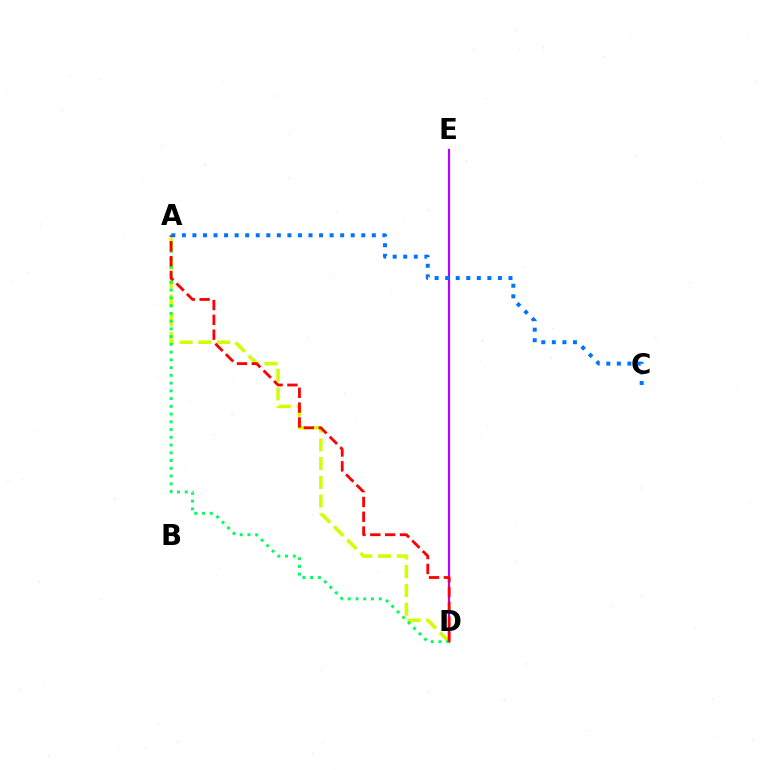{('A', 'D'): [{'color': '#d1ff00', 'line_style': 'dashed', 'thickness': 2.55}, {'color': '#00ff5c', 'line_style': 'dotted', 'thickness': 2.1}, {'color': '#ff0000', 'line_style': 'dashed', 'thickness': 2.01}], ('D', 'E'): [{'color': '#b900ff', 'line_style': 'solid', 'thickness': 1.58}], ('A', 'C'): [{'color': '#0074ff', 'line_style': 'dotted', 'thickness': 2.87}]}